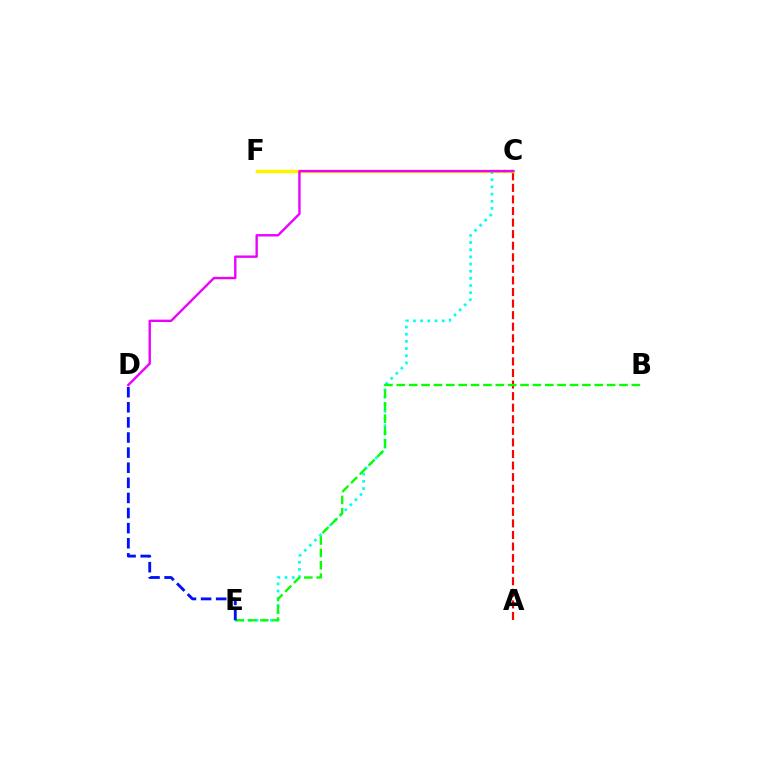{('A', 'C'): [{'color': '#ff0000', 'line_style': 'dashed', 'thickness': 1.57}], ('C', 'F'): [{'color': '#fcf500', 'line_style': 'solid', 'thickness': 2.5}], ('C', 'E'): [{'color': '#00fff6', 'line_style': 'dotted', 'thickness': 1.95}], ('C', 'D'): [{'color': '#ee00ff', 'line_style': 'solid', 'thickness': 1.72}], ('B', 'E'): [{'color': '#08ff00', 'line_style': 'dashed', 'thickness': 1.68}], ('D', 'E'): [{'color': '#0010ff', 'line_style': 'dashed', 'thickness': 2.05}]}